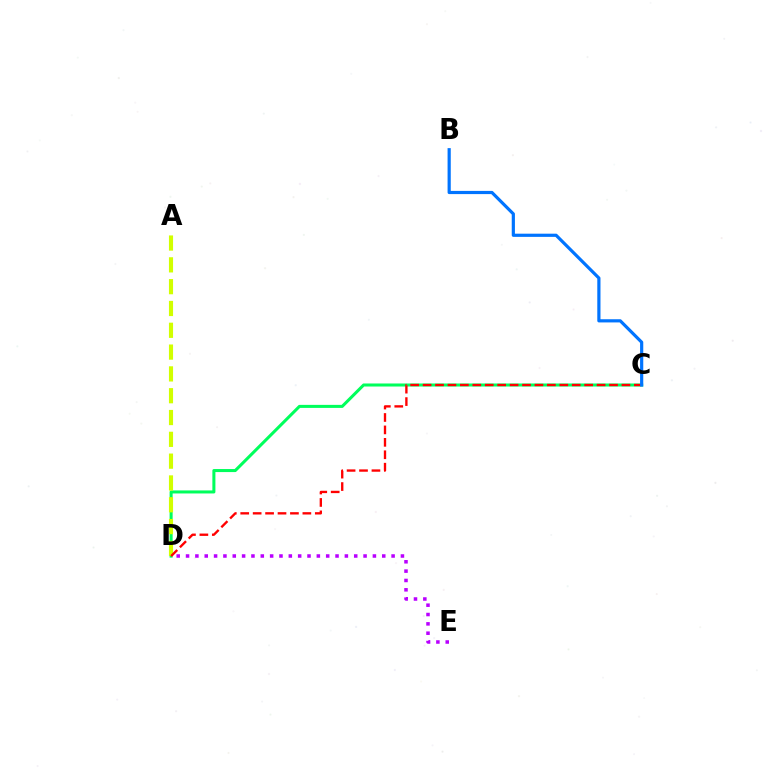{('C', 'D'): [{'color': '#00ff5c', 'line_style': 'solid', 'thickness': 2.19}, {'color': '#ff0000', 'line_style': 'dashed', 'thickness': 1.69}], ('A', 'D'): [{'color': '#d1ff00', 'line_style': 'dashed', 'thickness': 2.96}], ('B', 'C'): [{'color': '#0074ff', 'line_style': 'solid', 'thickness': 2.3}], ('D', 'E'): [{'color': '#b900ff', 'line_style': 'dotted', 'thickness': 2.54}]}